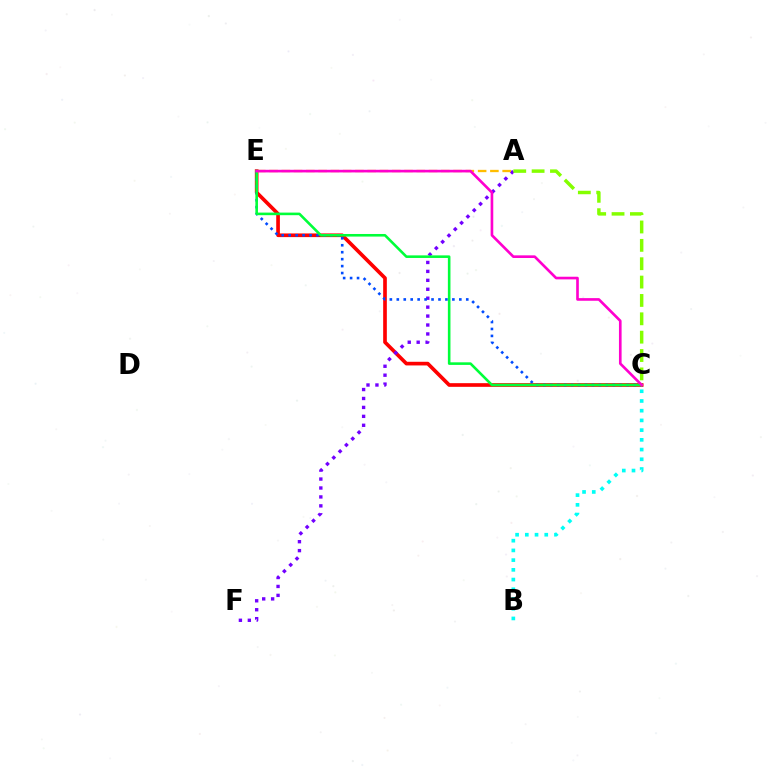{('B', 'C'): [{'color': '#00fff6', 'line_style': 'dotted', 'thickness': 2.64}], ('C', 'E'): [{'color': '#ff0000', 'line_style': 'solid', 'thickness': 2.64}, {'color': '#004bff', 'line_style': 'dotted', 'thickness': 1.89}, {'color': '#00ff39', 'line_style': 'solid', 'thickness': 1.87}, {'color': '#ff00cf', 'line_style': 'solid', 'thickness': 1.91}], ('A', 'F'): [{'color': '#7200ff', 'line_style': 'dotted', 'thickness': 2.43}], ('A', 'C'): [{'color': '#84ff00', 'line_style': 'dashed', 'thickness': 2.49}], ('A', 'E'): [{'color': '#ffbd00', 'line_style': 'dashed', 'thickness': 1.67}]}